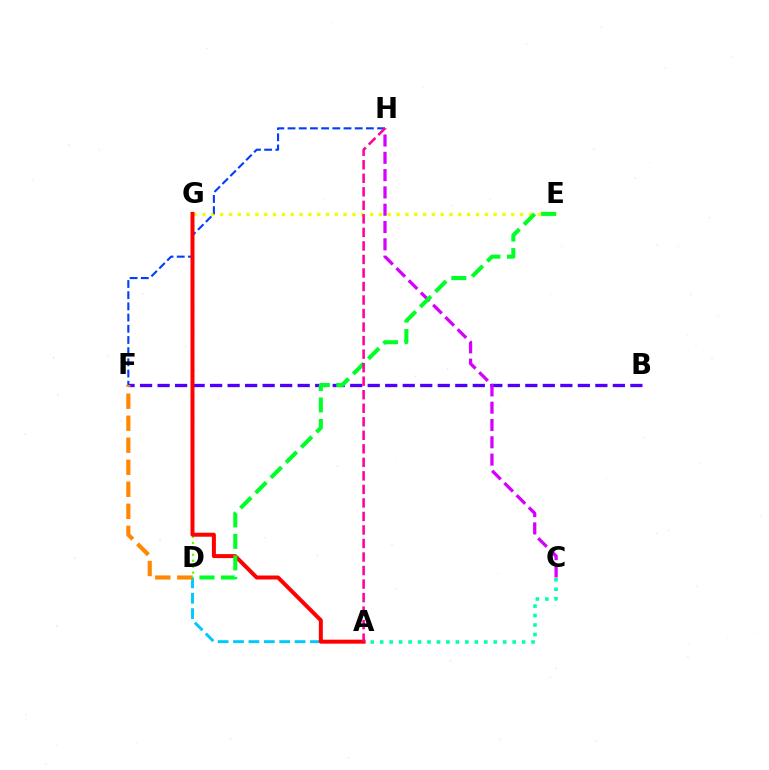{('A', 'C'): [{'color': '#00ffaf', 'line_style': 'dotted', 'thickness': 2.57}], ('B', 'F'): [{'color': '#4f00ff', 'line_style': 'dashed', 'thickness': 2.38}], ('A', 'D'): [{'color': '#00c7ff', 'line_style': 'dashed', 'thickness': 2.09}], ('E', 'G'): [{'color': '#eeff00', 'line_style': 'dotted', 'thickness': 2.4}], ('D', 'F'): [{'color': '#ff8800', 'line_style': 'dashed', 'thickness': 2.99}], ('F', 'H'): [{'color': '#003fff', 'line_style': 'dashed', 'thickness': 1.52}], ('D', 'G'): [{'color': '#66ff00', 'line_style': 'dotted', 'thickness': 1.62}], ('A', 'G'): [{'color': '#ff0000', 'line_style': 'solid', 'thickness': 2.86}], ('C', 'H'): [{'color': '#d600ff', 'line_style': 'dashed', 'thickness': 2.35}], ('D', 'E'): [{'color': '#00ff27', 'line_style': 'dashed', 'thickness': 2.92}], ('A', 'H'): [{'color': '#ff00a0', 'line_style': 'dashed', 'thickness': 1.84}]}